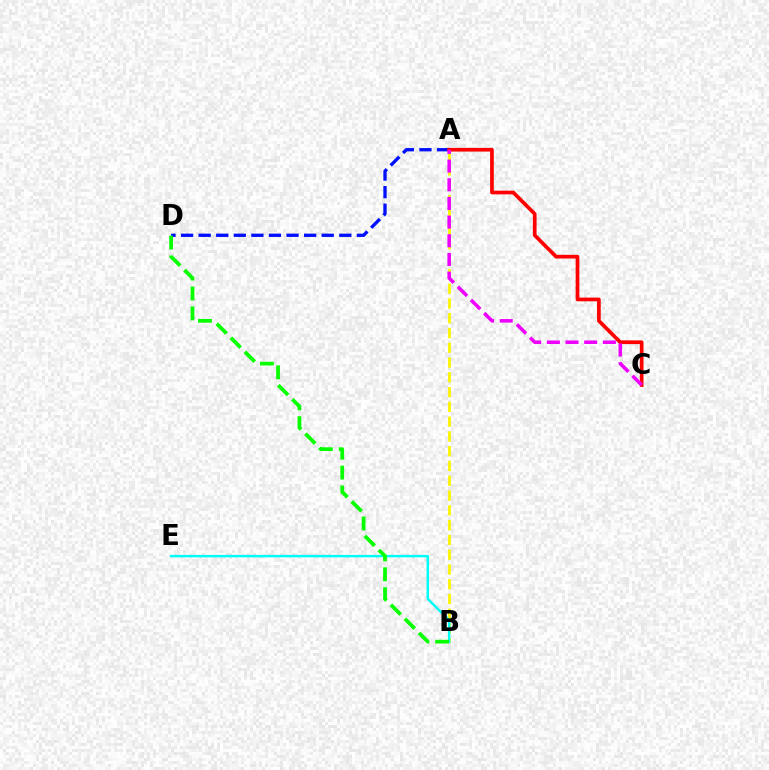{('A', 'D'): [{'color': '#0010ff', 'line_style': 'dashed', 'thickness': 2.39}], ('A', 'B'): [{'color': '#fcf500', 'line_style': 'dashed', 'thickness': 2.01}], ('B', 'E'): [{'color': '#00fff6', 'line_style': 'solid', 'thickness': 1.79}], ('A', 'C'): [{'color': '#ff0000', 'line_style': 'solid', 'thickness': 2.66}, {'color': '#ee00ff', 'line_style': 'dashed', 'thickness': 2.54}], ('B', 'D'): [{'color': '#08ff00', 'line_style': 'dashed', 'thickness': 2.7}]}